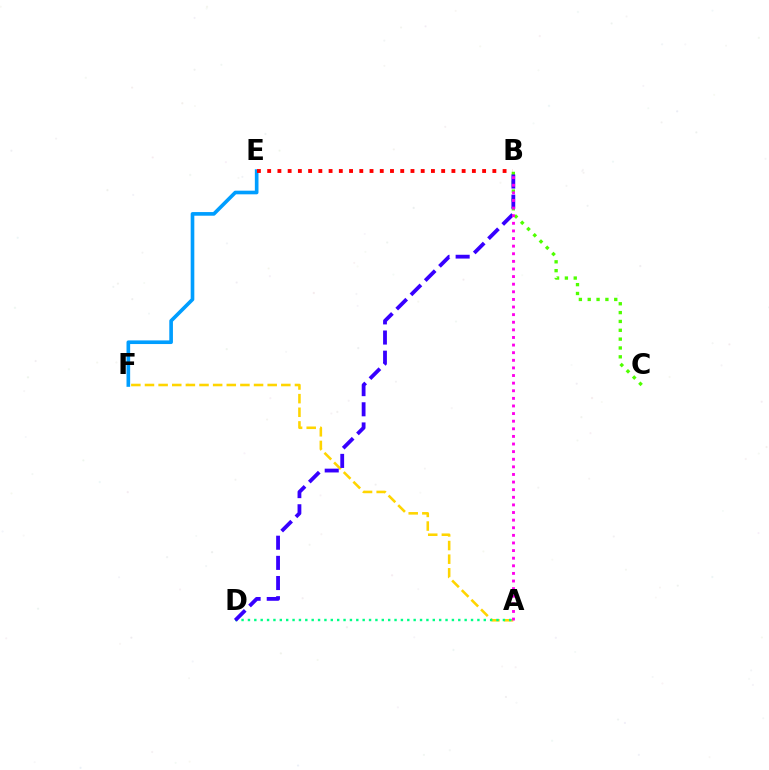{('B', 'C'): [{'color': '#4fff00', 'line_style': 'dotted', 'thickness': 2.4}], ('A', 'F'): [{'color': '#ffd500', 'line_style': 'dashed', 'thickness': 1.85}], ('A', 'D'): [{'color': '#00ff86', 'line_style': 'dotted', 'thickness': 1.73}], ('E', 'F'): [{'color': '#009eff', 'line_style': 'solid', 'thickness': 2.62}], ('B', 'D'): [{'color': '#3700ff', 'line_style': 'dashed', 'thickness': 2.74}], ('B', 'E'): [{'color': '#ff0000', 'line_style': 'dotted', 'thickness': 2.78}], ('A', 'B'): [{'color': '#ff00ed', 'line_style': 'dotted', 'thickness': 2.07}]}